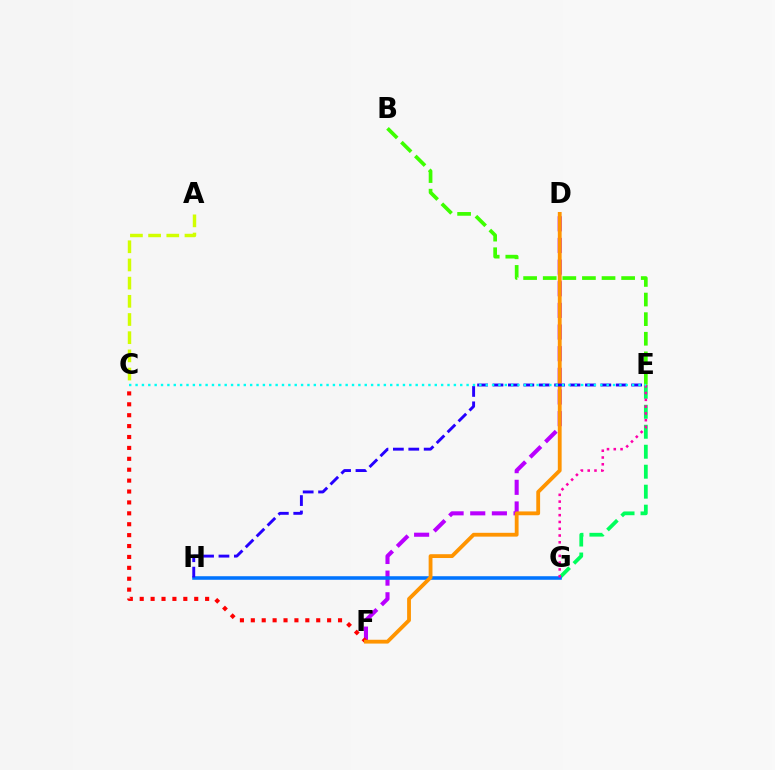{('B', 'E'): [{'color': '#3dff00', 'line_style': 'dashed', 'thickness': 2.66}], ('D', 'F'): [{'color': '#b900ff', 'line_style': 'dashed', 'thickness': 2.94}, {'color': '#ff9400', 'line_style': 'solid', 'thickness': 2.75}], ('C', 'F'): [{'color': '#ff0000', 'line_style': 'dotted', 'thickness': 2.96}], ('A', 'C'): [{'color': '#d1ff00', 'line_style': 'dashed', 'thickness': 2.47}], ('E', 'G'): [{'color': '#00ff5c', 'line_style': 'dashed', 'thickness': 2.71}, {'color': '#ff00ac', 'line_style': 'dotted', 'thickness': 1.84}], ('G', 'H'): [{'color': '#0074ff', 'line_style': 'solid', 'thickness': 2.56}], ('E', 'H'): [{'color': '#2500ff', 'line_style': 'dashed', 'thickness': 2.09}], ('C', 'E'): [{'color': '#00fff6', 'line_style': 'dotted', 'thickness': 1.73}]}